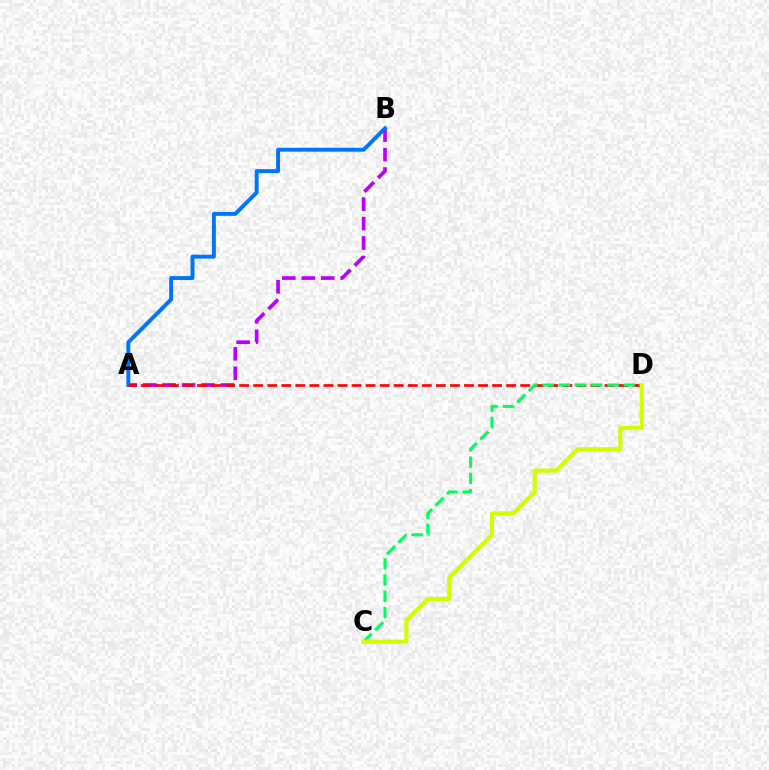{('A', 'B'): [{'color': '#b900ff', 'line_style': 'dashed', 'thickness': 2.64}, {'color': '#0074ff', 'line_style': 'solid', 'thickness': 2.82}], ('A', 'D'): [{'color': '#ff0000', 'line_style': 'dashed', 'thickness': 1.91}], ('C', 'D'): [{'color': '#00ff5c', 'line_style': 'dashed', 'thickness': 2.2}, {'color': '#d1ff00', 'line_style': 'solid', 'thickness': 2.98}]}